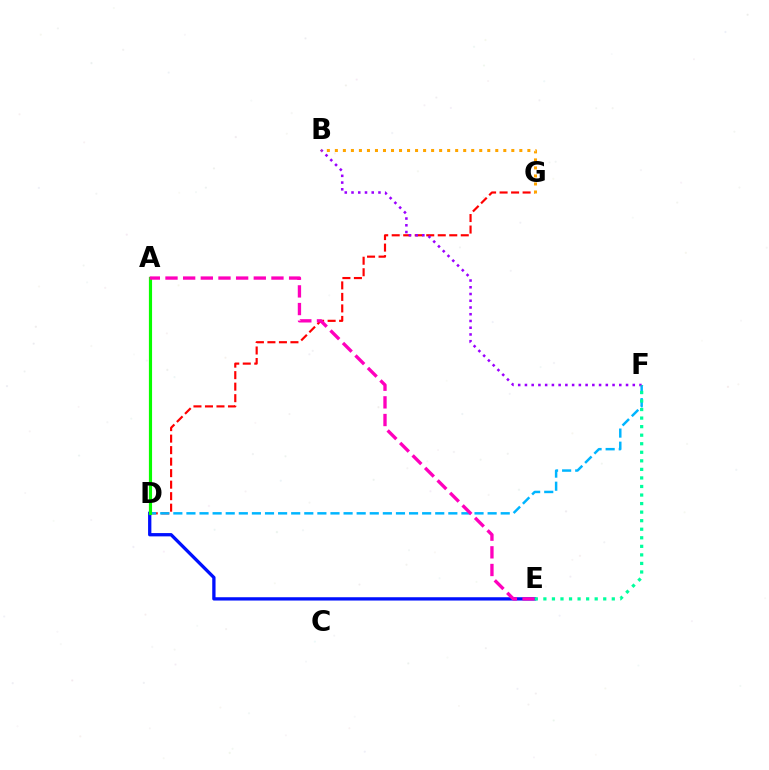{('D', 'G'): [{'color': '#ff0000', 'line_style': 'dashed', 'thickness': 1.56}], ('D', 'E'): [{'color': '#0010ff', 'line_style': 'solid', 'thickness': 2.37}], ('D', 'F'): [{'color': '#00b5ff', 'line_style': 'dashed', 'thickness': 1.78}], ('B', 'F'): [{'color': '#9b00ff', 'line_style': 'dotted', 'thickness': 1.83}], ('A', 'D'): [{'color': '#b3ff00', 'line_style': 'solid', 'thickness': 1.53}, {'color': '#08ff00', 'line_style': 'solid', 'thickness': 2.26}], ('A', 'E'): [{'color': '#ff00bd', 'line_style': 'dashed', 'thickness': 2.4}], ('E', 'F'): [{'color': '#00ff9d', 'line_style': 'dotted', 'thickness': 2.32}], ('B', 'G'): [{'color': '#ffa500', 'line_style': 'dotted', 'thickness': 2.18}]}